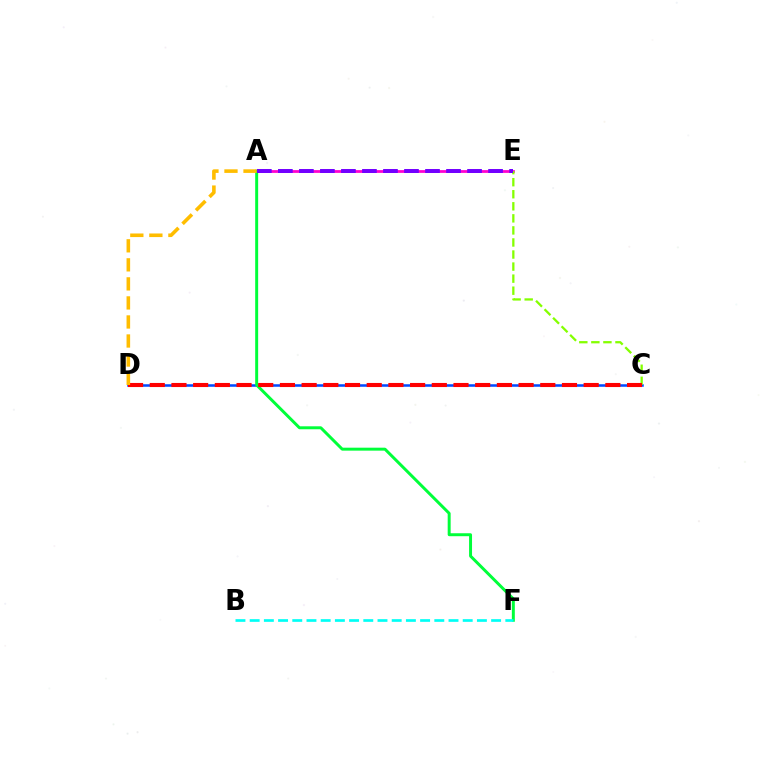{('A', 'E'): [{'color': '#ff00cf', 'line_style': 'solid', 'thickness': 1.99}, {'color': '#7200ff', 'line_style': 'dashed', 'thickness': 2.86}], ('C', 'D'): [{'color': '#004bff', 'line_style': 'solid', 'thickness': 1.82}, {'color': '#ff0000', 'line_style': 'dashed', 'thickness': 2.95}], ('C', 'E'): [{'color': '#84ff00', 'line_style': 'dashed', 'thickness': 1.64}], ('A', 'F'): [{'color': '#00ff39', 'line_style': 'solid', 'thickness': 2.13}], ('B', 'F'): [{'color': '#00fff6', 'line_style': 'dashed', 'thickness': 1.93}], ('A', 'D'): [{'color': '#ffbd00', 'line_style': 'dashed', 'thickness': 2.59}]}